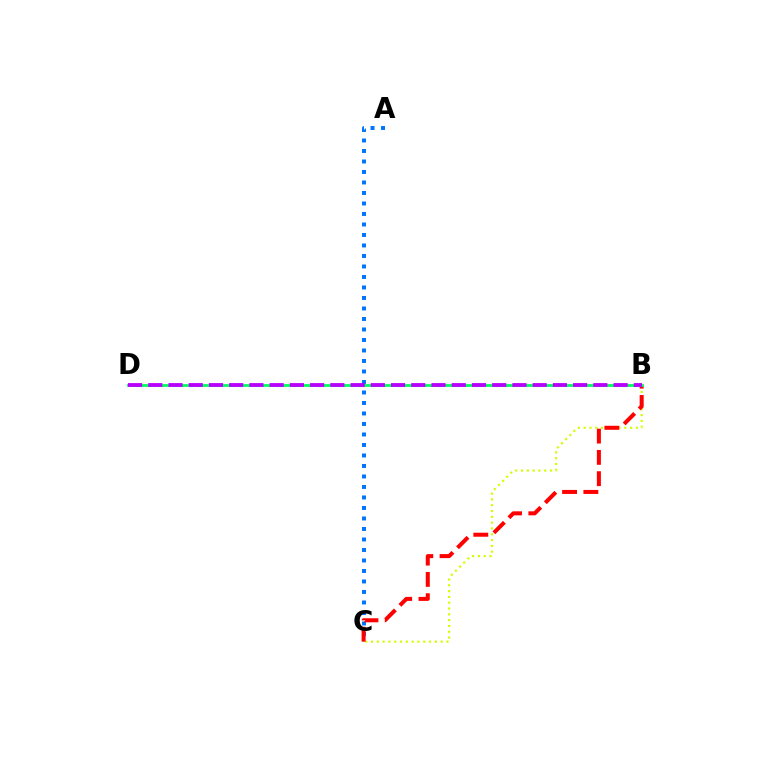{('A', 'C'): [{'color': '#0074ff', 'line_style': 'dotted', 'thickness': 2.85}], ('B', 'C'): [{'color': '#d1ff00', 'line_style': 'dotted', 'thickness': 1.58}, {'color': '#ff0000', 'line_style': 'dashed', 'thickness': 2.89}], ('B', 'D'): [{'color': '#00ff5c', 'line_style': 'solid', 'thickness': 2.01}, {'color': '#b900ff', 'line_style': 'dashed', 'thickness': 2.75}]}